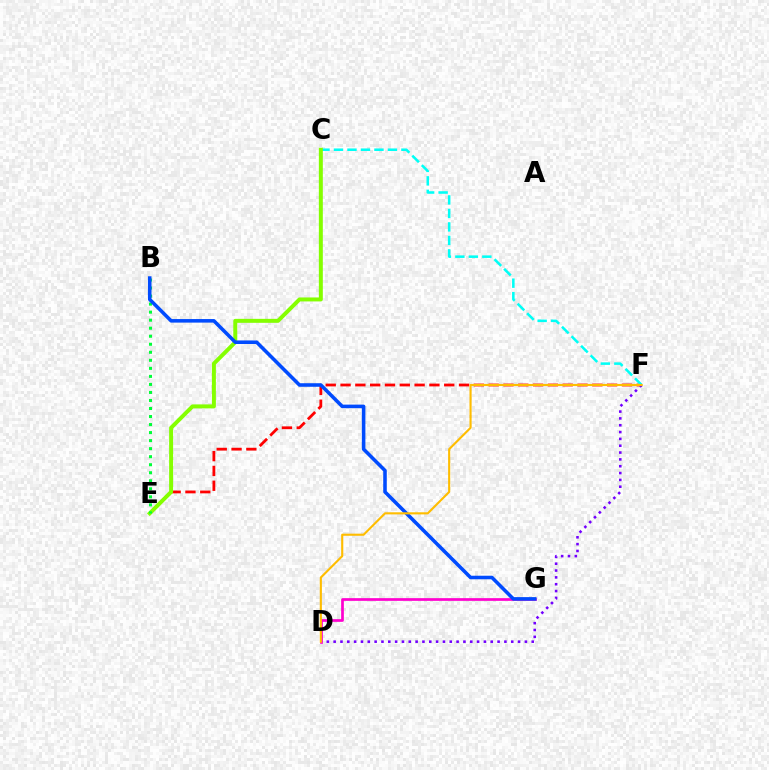{('E', 'F'): [{'color': '#ff0000', 'line_style': 'dashed', 'thickness': 2.01}], ('C', 'F'): [{'color': '#00fff6', 'line_style': 'dashed', 'thickness': 1.83}], ('C', 'E'): [{'color': '#84ff00', 'line_style': 'solid', 'thickness': 2.86}], ('B', 'E'): [{'color': '#00ff39', 'line_style': 'dotted', 'thickness': 2.18}], ('D', 'F'): [{'color': '#7200ff', 'line_style': 'dotted', 'thickness': 1.86}, {'color': '#ffbd00', 'line_style': 'solid', 'thickness': 1.53}], ('D', 'G'): [{'color': '#ff00cf', 'line_style': 'solid', 'thickness': 1.95}], ('B', 'G'): [{'color': '#004bff', 'line_style': 'solid', 'thickness': 2.56}]}